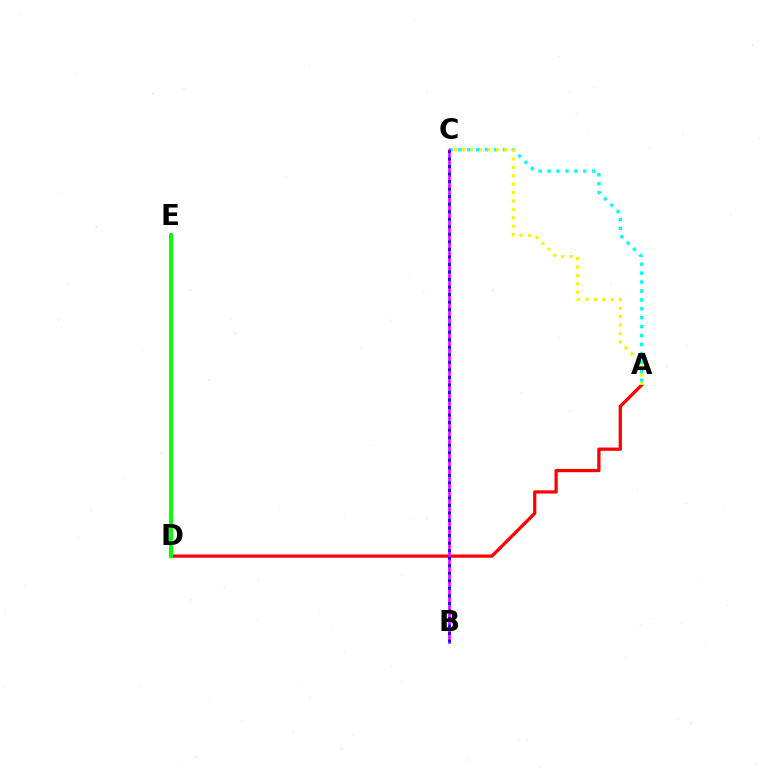{('A', 'D'): [{'color': '#ff0000', 'line_style': 'solid', 'thickness': 2.34}], ('A', 'C'): [{'color': '#00fff6', 'line_style': 'dotted', 'thickness': 2.42}, {'color': '#fcf500', 'line_style': 'dotted', 'thickness': 2.28}], ('D', 'E'): [{'color': '#08ff00', 'line_style': 'solid', 'thickness': 2.83}], ('B', 'C'): [{'color': '#ee00ff', 'line_style': 'solid', 'thickness': 1.9}, {'color': '#0010ff', 'line_style': 'dotted', 'thickness': 2.05}]}